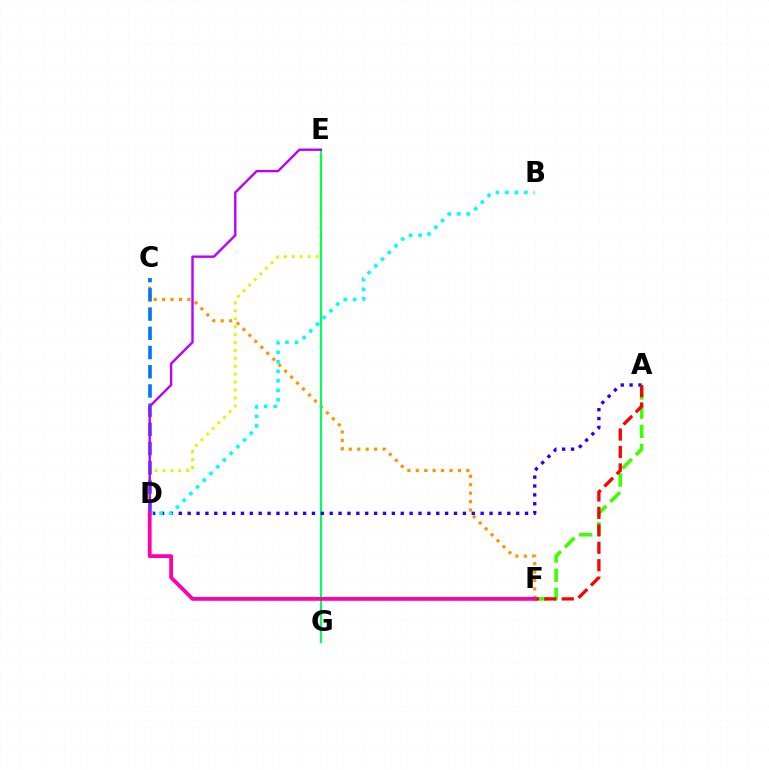{('A', 'F'): [{'color': '#3dff00', 'line_style': 'dashed', 'thickness': 2.61}, {'color': '#ff0000', 'line_style': 'dashed', 'thickness': 2.37}], ('C', 'F'): [{'color': '#ff9400', 'line_style': 'dotted', 'thickness': 2.29}], ('D', 'E'): [{'color': '#d1ff00', 'line_style': 'dotted', 'thickness': 2.15}, {'color': '#b900ff', 'line_style': 'solid', 'thickness': 1.71}], ('E', 'G'): [{'color': '#00ff5c', 'line_style': 'solid', 'thickness': 1.55}], ('C', 'D'): [{'color': '#0074ff', 'line_style': 'dashed', 'thickness': 2.61}], ('A', 'D'): [{'color': '#2500ff', 'line_style': 'dotted', 'thickness': 2.41}], ('B', 'D'): [{'color': '#00fff6', 'line_style': 'dotted', 'thickness': 2.58}], ('D', 'F'): [{'color': '#ff00ac', 'line_style': 'solid', 'thickness': 2.73}]}